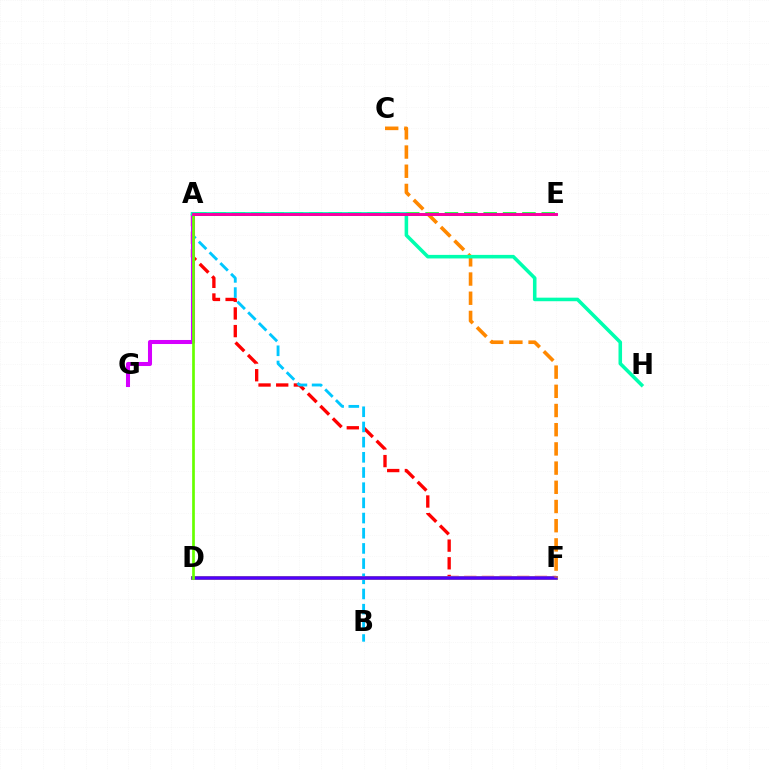{('A', 'F'): [{'color': '#ff0000', 'line_style': 'dashed', 'thickness': 2.4}], ('A', 'E'): [{'color': '#00ff27', 'line_style': 'dashed', 'thickness': 2.63}, {'color': '#003fff', 'line_style': 'solid', 'thickness': 1.83}, {'color': '#ff00a0', 'line_style': 'solid', 'thickness': 2.06}], ('A', 'B'): [{'color': '#00c7ff', 'line_style': 'dashed', 'thickness': 2.06}], ('D', 'F'): [{'color': '#eeff00', 'line_style': 'solid', 'thickness': 2.82}, {'color': '#4f00ff', 'line_style': 'solid', 'thickness': 2.56}], ('A', 'G'): [{'color': '#d600ff', 'line_style': 'solid', 'thickness': 2.91}], ('C', 'F'): [{'color': '#ff8800', 'line_style': 'dashed', 'thickness': 2.61}], ('A', 'D'): [{'color': '#66ff00', 'line_style': 'solid', 'thickness': 1.94}], ('A', 'H'): [{'color': '#00ffaf', 'line_style': 'solid', 'thickness': 2.56}]}